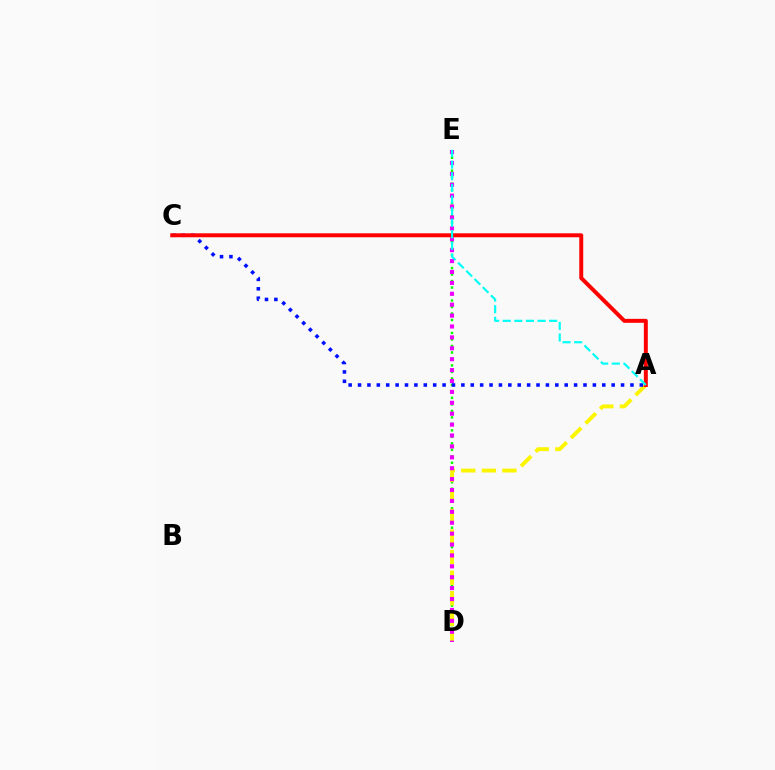{('D', 'E'): [{'color': '#08ff00', 'line_style': 'dotted', 'thickness': 1.76}, {'color': '#ee00ff', 'line_style': 'dotted', 'thickness': 2.96}], ('A', 'D'): [{'color': '#fcf500', 'line_style': 'dashed', 'thickness': 2.79}], ('A', 'C'): [{'color': '#0010ff', 'line_style': 'dotted', 'thickness': 2.55}, {'color': '#ff0000', 'line_style': 'solid', 'thickness': 2.85}], ('A', 'E'): [{'color': '#00fff6', 'line_style': 'dashed', 'thickness': 1.58}]}